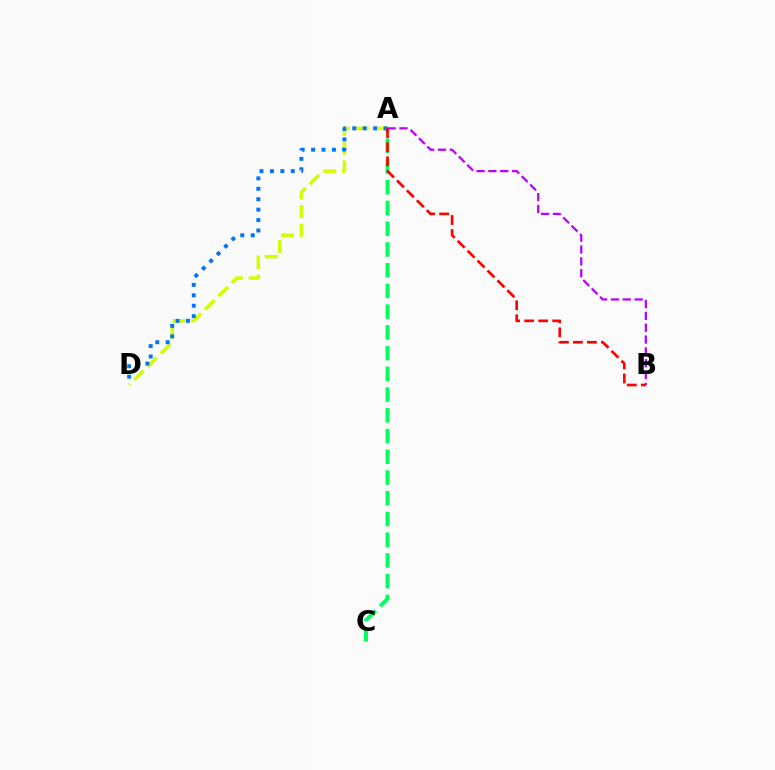{('A', 'C'): [{'color': '#00ff5c', 'line_style': 'dashed', 'thickness': 2.82}], ('A', 'D'): [{'color': '#d1ff00', 'line_style': 'dashed', 'thickness': 2.55}, {'color': '#0074ff', 'line_style': 'dotted', 'thickness': 2.83}], ('A', 'B'): [{'color': '#b900ff', 'line_style': 'dashed', 'thickness': 1.61}, {'color': '#ff0000', 'line_style': 'dashed', 'thickness': 1.9}]}